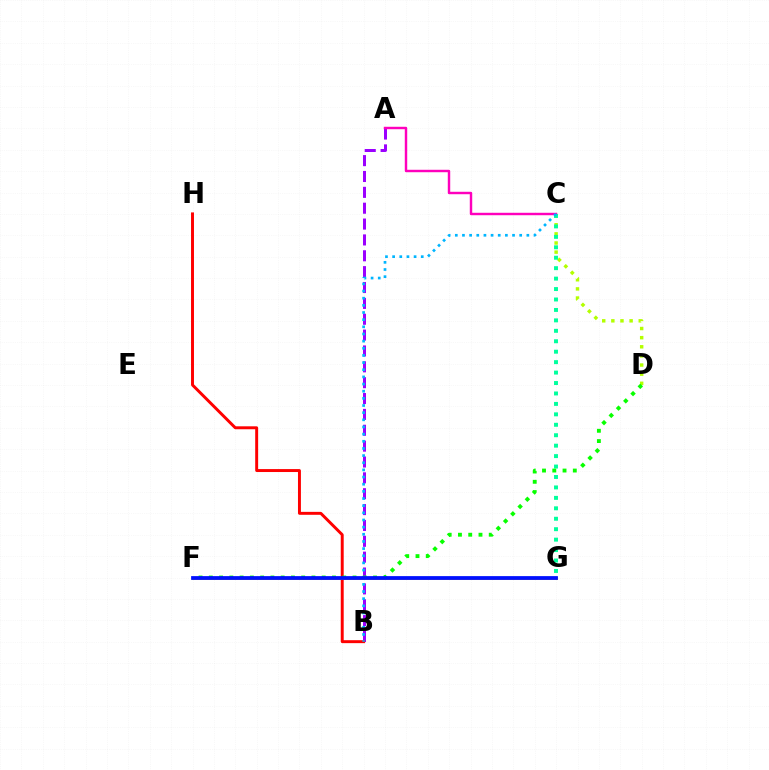{('A', 'B'): [{'color': '#9b00ff', 'line_style': 'dashed', 'thickness': 2.15}], ('B', 'H'): [{'color': '#ff0000', 'line_style': 'solid', 'thickness': 2.12}], ('C', 'D'): [{'color': '#b3ff00', 'line_style': 'dotted', 'thickness': 2.48}], ('A', 'C'): [{'color': '#ff00bd', 'line_style': 'solid', 'thickness': 1.76}], ('C', 'G'): [{'color': '#00ff9d', 'line_style': 'dotted', 'thickness': 2.84}], ('B', 'C'): [{'color': '#00b5ff', 'line_style': 'dotted', 'thickness': 1.94}], ('D', 'F'): [{'color': '#08ff00', 'line_style': 'dotted', 'thickness': 2.79}], ('F', 'G'): [{'color': '#ffa500', 'line_style': 'solid', 'thickness': 2.04}, {'color': '#0010ff', 'line_style': 'solid', 'thickness': 2.71}]}